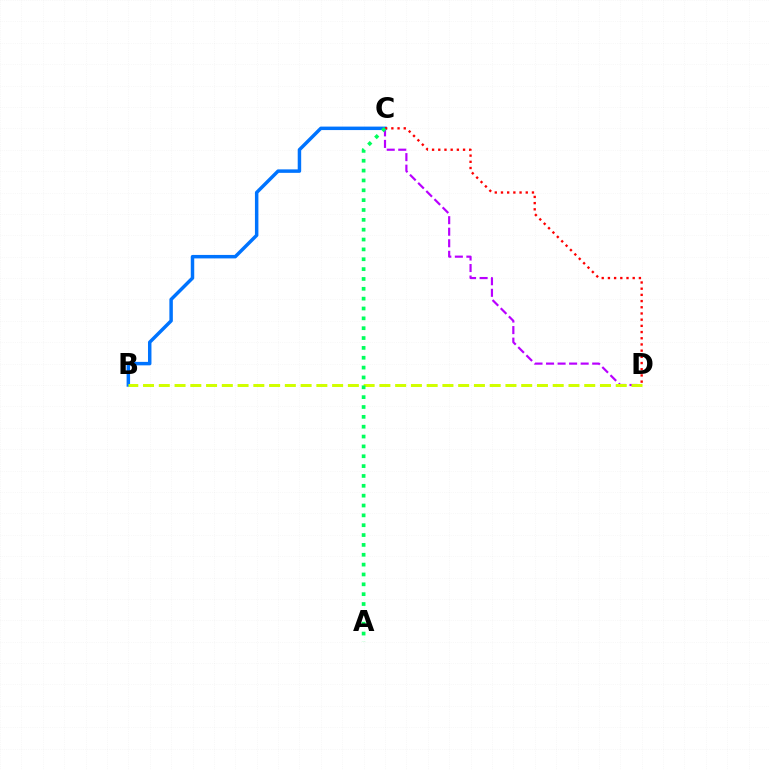{('B', 'C'): [{'color': '#0074ff', 'line_style': 'solid', 'thickness': 2.5}], ('C', 'D'): [{'color': '#b900ff', 'line_style': 'dashed', 'thickness': 1.57}, {'color': '#ff0000', 'line_style': 'dotted', 'thickness': 1.68}], ('B', 'D'): [{'color': '#d1ff00', 'line_style': 'dashed', 'thickness': 2.14}], ('A', 'C'): [{'color': '#00ff5c', 'line_style': 'dotted', 'thickness': 2.68}]}